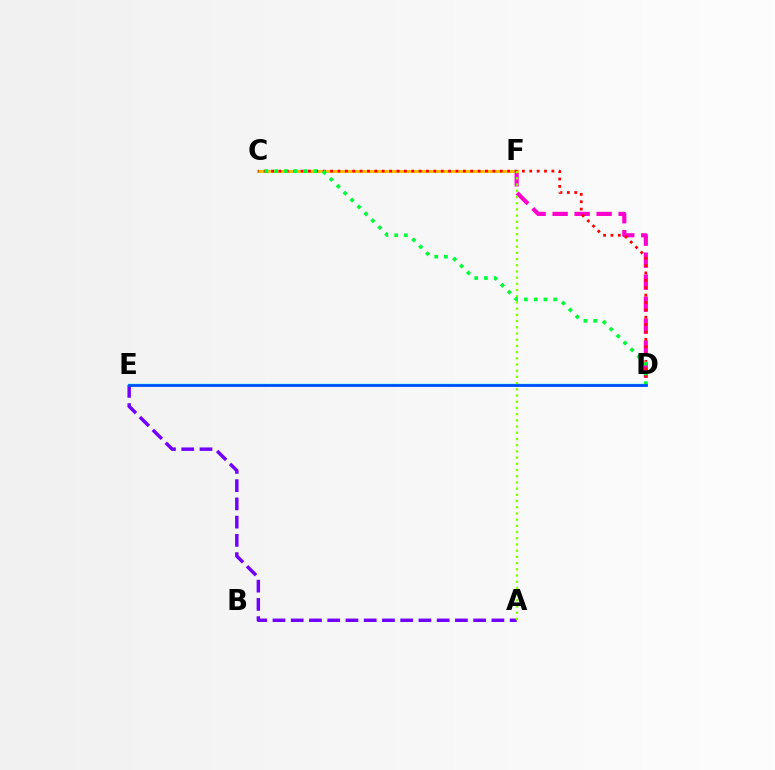{('D', 'F'): [{'color': '#ff00cf', 'line_style': 'dashed', 'thickness': 2.99}], ('C', 'F'): [{'color': '#ffbd00', 'line_style': 'solid', 'thickness': 2.17}], ('A', 'E'): [{'color': '#7200ff', 'line_style': 'dashed', 'thickness': 2.48}], ('C', 'D'): [{'color': '#ff0000', 'line_style': 'dotted', 'thickness': 2.0}, {'color': '#00ff39', 'line_style': 'dotted', 'thickness': 2.65}], ('D', 'E'): [{'color': '#00fff6', 'line_style': 'solid', 'thickness': 1.77}, {'color': '#004bff', 'line_style': 'solid', 'thickness': 1.98}], ('A', 'F'): [{'color': '#84ff00', 'line_style': 'dotted', 'thickness': 1.69}]}